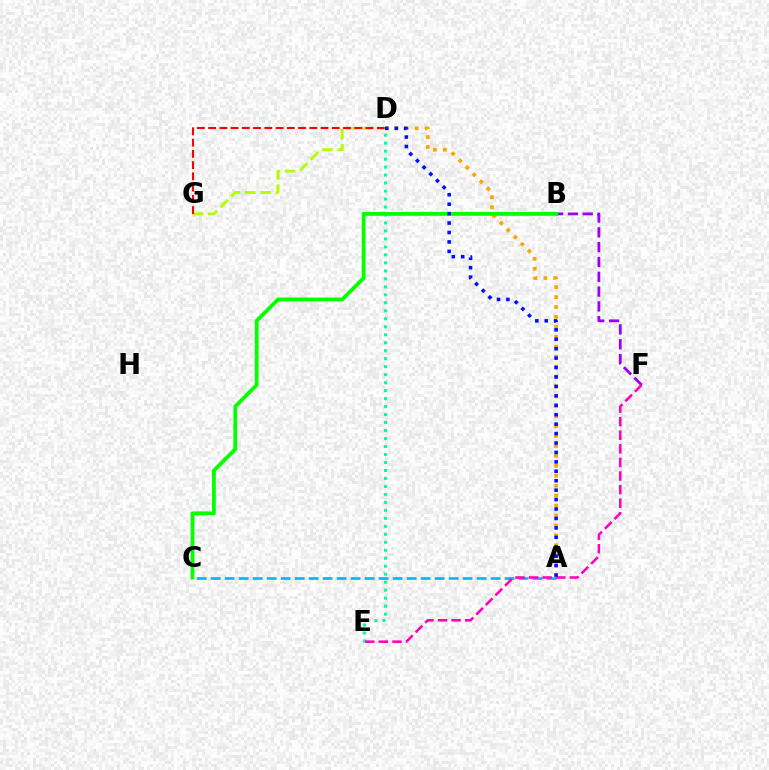{('B', 'F'): [{'color': '#9b00ff', 'line_style': 'dashed', 'thickness': 2.01}], ('D', 'G'): [{'color': '#b3ff00', 'line_style': 'dashed', 'thickness': 2.08}, {'color': '#ff0000', 'line_style': 'dashed', 'thickness': 1.53}], ('A', 'D'): [{'color': '#ffa500', 'line_style': 'dotted', 'thickness': 2.7}, {'color': '#0010ff', 'line_style': 'dotted', 'thickness': 2.56}], ('D', 'E'): [{'color': '#00ff9d', 'line_style': 'dotted', 'thickness': 2.17}], ('B', 'C'): [{'color': '#08ff00', 'line_style': 'solid', 'thickness': 2.74}], ('A', 'C'): [{'color': '#00b5ff', 'line_style': 'dashed', 'thickness': 1.9}], ('E', 'F'): [{'color': '#ff00bd', 'line_style': 'dashed', 'thickness': 1.85}]}